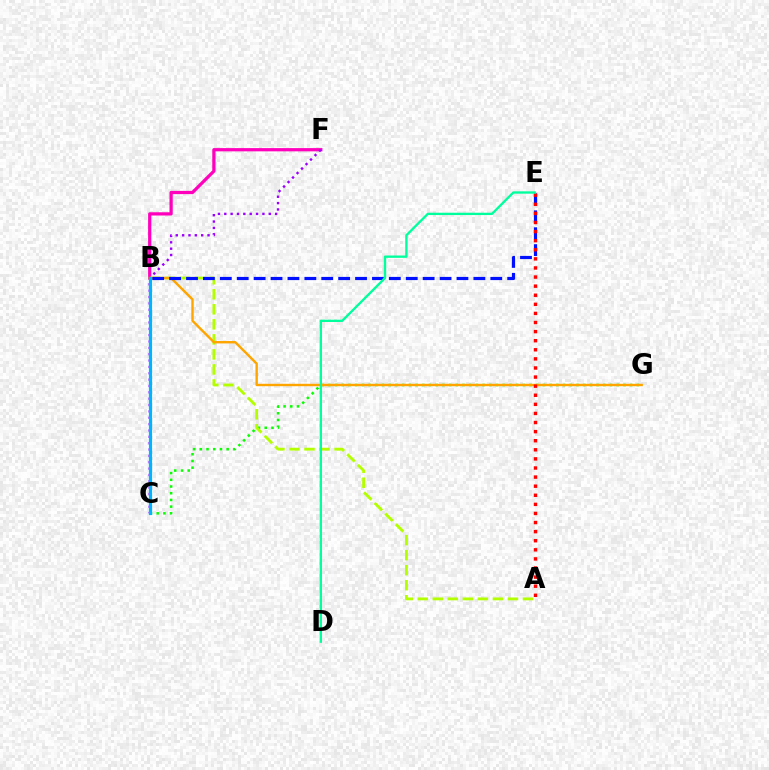{('B', 'F'): [{'color': '#ff00bd', 'line_style': 'solid', 'thickness': 2.33}], ('C', 'G'): [{'color': '#08ff00', 'line_style': 'dotted', 'thickness': 1.82}], ('A', 'B'): [{'color': '#b3ff00', 'line_style': 'dashed', 'thickness': 2.04}], ('C', 'F'): [{'color': '#9b00ff', 'line_style': 'dotted', 'thickness': 1.73}], ('B', 'G'): [{'color': '#ffa500', 'line_style': 'solid', 'thickness': 1.73}], ('B', 'C'): [{'color': '#00b5ff', 'line_style': 'solid', 'thickness': 2.29}], ('B', 'E'): [{'color': '#0010ff', 'line_style': 'dashed', 'thickness': 2.3}], ('A', 'E'): [{'color': '#ff0000', 'line_style': 'dotted', 'thickness': 2.47}], ('D', 'E'): [{'color': '#00ff9d', 'line_style': 'solid', 'thickness': 1.68}]}